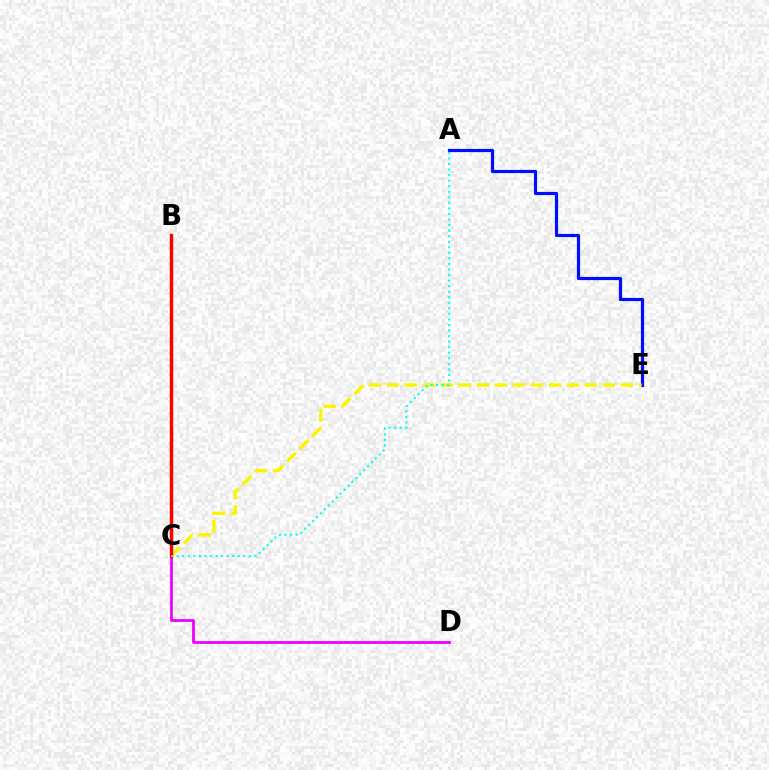{('B', 'C'): [{'color': '#08ff00', 'line_style': 'dotted', 'thickness': 1.9}, {'color': '#ff0000', 'line_style': 'solid', 'thickness': 2.48}], ('C', 'D'): [{'color': '#ee00ff', 'line_style': 'solid', 'thickness': 2.01}], ('A', 'E'): [{'color': '#0010ff', 'line_style': 'solid', 'thickness': 2.3}], ('C', 'E'): [{'color': '#fcf500', 'line_style': 'dashed', 'thickness': 2.45}], ('A', 'C'): [{'color': '#00fff6', 'line_style': 'dotted', 'thickness': 1.51}]}